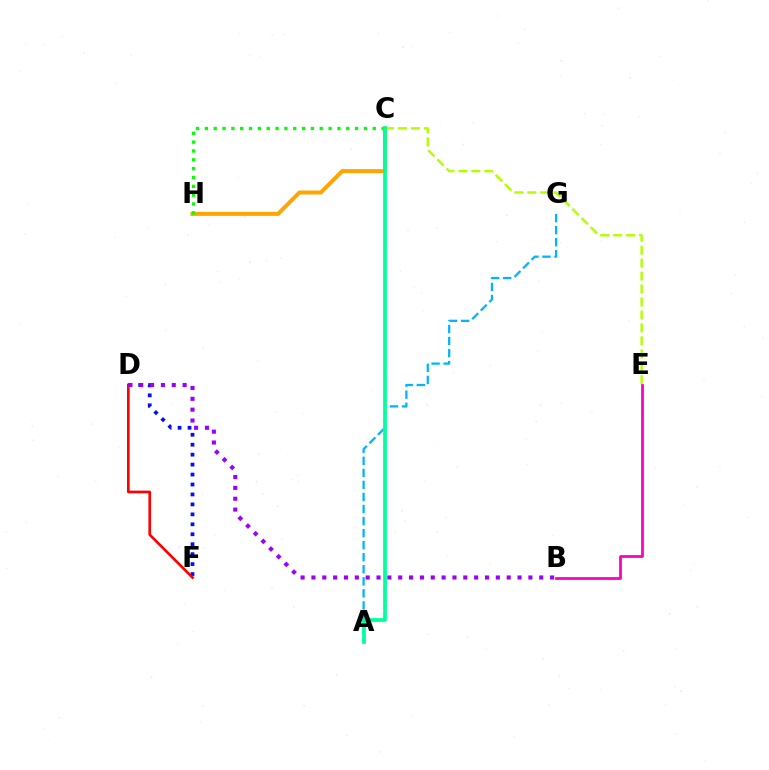{('C', 'E'): [{'color': '#b3ff00', 'line_style': 'dashed', 'thickness': 1.76}], ('C', 'H'): [{'color': '#ffa500', 'line_style': 'solid', 'thickness': 2.87}, {'color': '#08ff00', 'line_style': 'dotted', 'thickness': 2.4}], ('B', 'E'): [{'color': '#ff00bd', 'line_style': 'solid', 'thickness': 1.99}], ('A', 'G'): [{'color': '#00b5ff', 'line_style': 'dashed', 'thickness': 1.64}], ('D', 'F'): [{'color': '#0010ff', 'line_style': 'dotted', 'thickness': 2.7}, {'color': '#ff0000', 'line_style': 'solid', 'thickness': 1.91}], ('A', 'C'): [{'color': '#00ff9d', 'line_style': 'solid', 'thickness': 2.67}], ('B', 'D'): [{'color': '#9b00ff', 'line_style': 'dotted', 'thickness': 2.95}]}